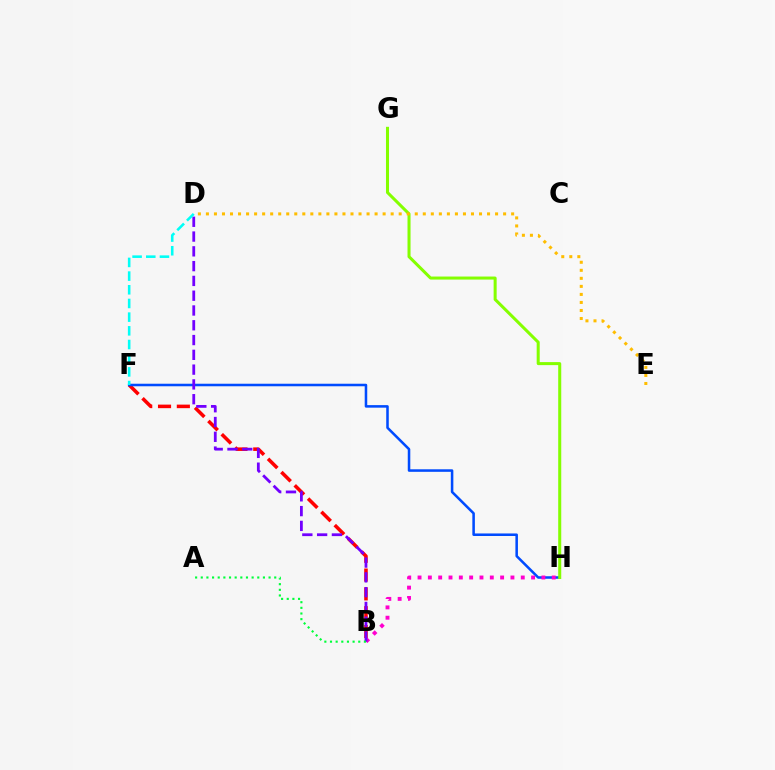{('B', 'F'): [{'color': '#ff0000', 'line_style': 'dashed', 'thickness': 2.56}], ('F', 'H'): [{'color': '#004bff', 'line_style': 'solid', 'thickness': 1.83}], ('B', 'H'): [{'color': '#ff00cf', 'line_style': 'dotted', 'thickness': 2.8}], ('B', 'D'): [{'color': '#7200ff', 'line_style': 'dashed', 'thickness': 2.01}], ('G', 'H'): [{'color': '#84ff00', 'line_style': 'solid', 'thickness': 2.18}], ('D', 'E'): [{'color': '#ffbd00', 'line_style': 'dotted', 'thickness': 2.18}], ('A', 'B'): [{'color': '#00ff39', 'line_style': 'dotted', 'thickness': 1.54}], ('D', 'F'): [{'color': '#00fff6', 'line_style': 'dashed', 'thickness': 1.86}]}